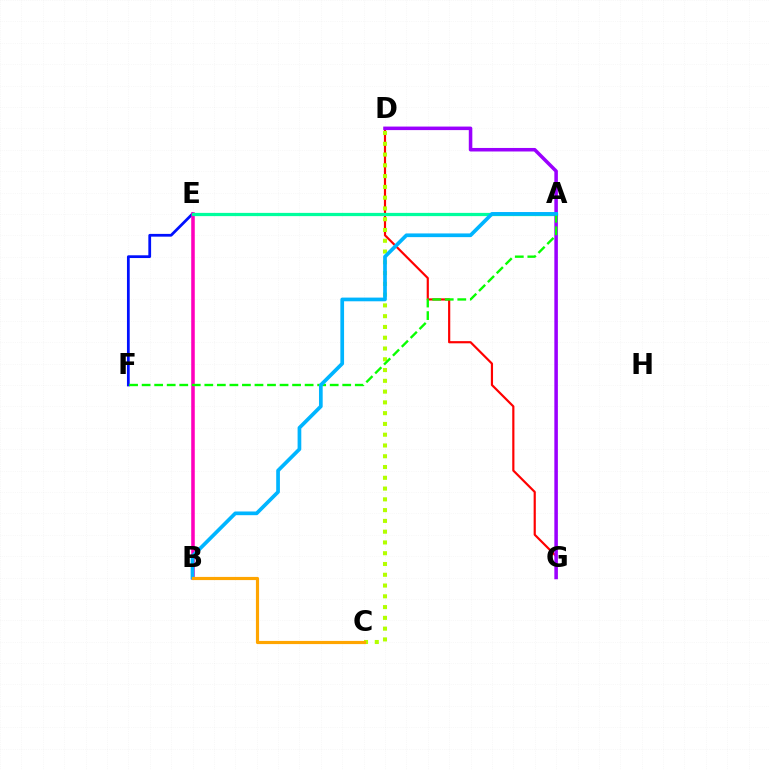{('E', 'F'): [{'color': '#0010ff', 'line_style': 'solid', 'thickness': 1.98}], ('B', 'E'): [{'color': '#ff00bd', 'line_style': 'solid', 'thickness': 2.56}], ('D', 'G'): [{'color': '#ff0000', 'line_style': 'solid', 'thickness': 1.57}, {'color': '#9b00ff', 'line_style': 'solid', 'thickness': 2.54}], ('A', 'E'): [{'color': '#00ff9d', 'line_style': 'solid', 'thickness': 2.33}], ('C', 'D'): [{'color': '#b3ff00', 'line_style': 'dotted', 'thickness': 2.93}], ('A', 'F'): [{'color': '#08ff00', 'line_style': 'dashed', 'thickness': 1.7}], ('A', 'B'): [{'color': '#00b5ff', 'line_style': 'solid', 'thickness': 2.66}], ('B', 'C'): [{'color': '#ffa500', 'line_style': 'solid', 'thickness': 2.28}]}